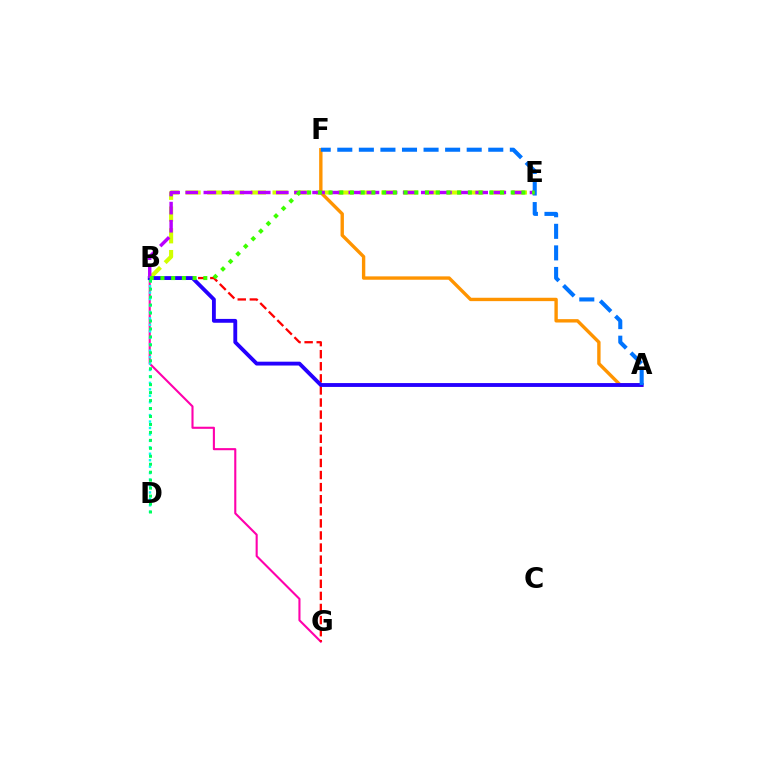{('B', 'E'): [{'color': '#d1ff00', 'line_style': 'dashed', 'thickness': 2.96}, {'color': '#b900ff', 'line_style': 'dashed', 'thickness': 2.46}, {'color': '#3dff00', 'line_style': 'dotted', 'thickness': 2.91}], ('B', 'G'): [{'color': '#ff00ac', 'line_style': 'solid', 'thickness': 1.51}, {'color': '#ff0000', 'line_style': 'dashed', 'thickness': 1.64}], ('A', 'F'): [{'color': '#ff9400', 'line_style': 'solid', 'thickness': 2.43}, {'color': '#0074ff', 'line_style': 'dashed', 'thickness': 2.93}], ('B', 'D'): [{'color': '#00fff6', 'line_style': 'dotted', 'thickness': 1.75}, {'color': '#00ff5c', 'line_style': 'dotted', 'thickness': 2.16}], ('A', 'B'): [{'color': '#2500ff', 'line_style': 'solid', 'thickness': 2.77}]}